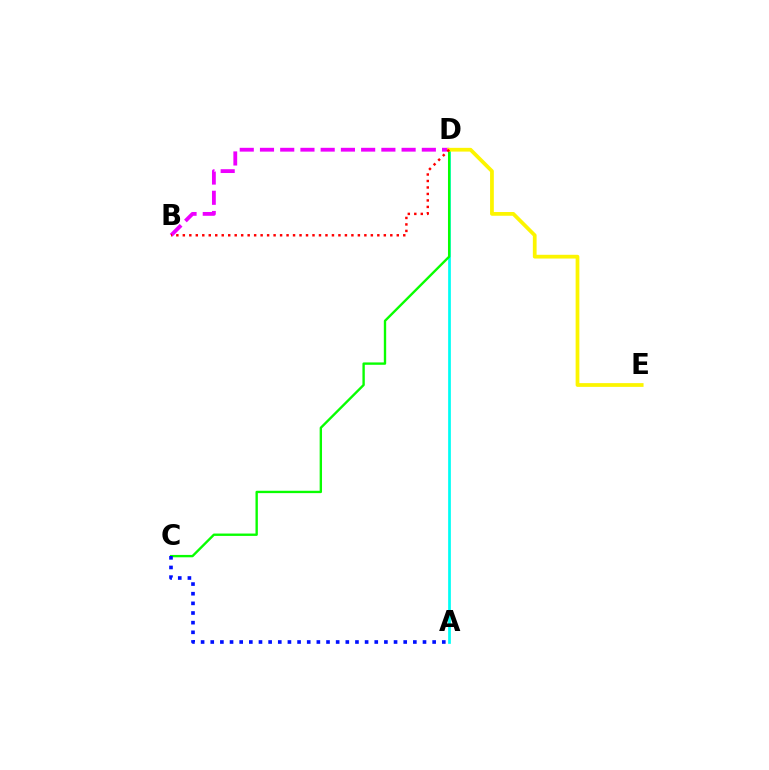{('A', 'D'): [{'color': '#00fff6', 'line_style': 'solid', 'thickness': 1.96}], ('B', 'D'): [{'color': '#ee00ff', 'line_style': 'dashed', 'thickness': 2.75}, {'color': '#ff0000', 'line_style': 'dotted', 'thickness': 1.76}], ('C', 'D'): [{'color': '#08ff00', 'line_style': 'solid', 'thickness': 1.71}], ('A', 'C'): [{'color': '#0010ff', 'line_style': 'dotted', 'thickness': 2.62}], ('D', 'E'): [{'color': '#fcf500', 'line_style': 'solid', 'thickness': 2.7}]}